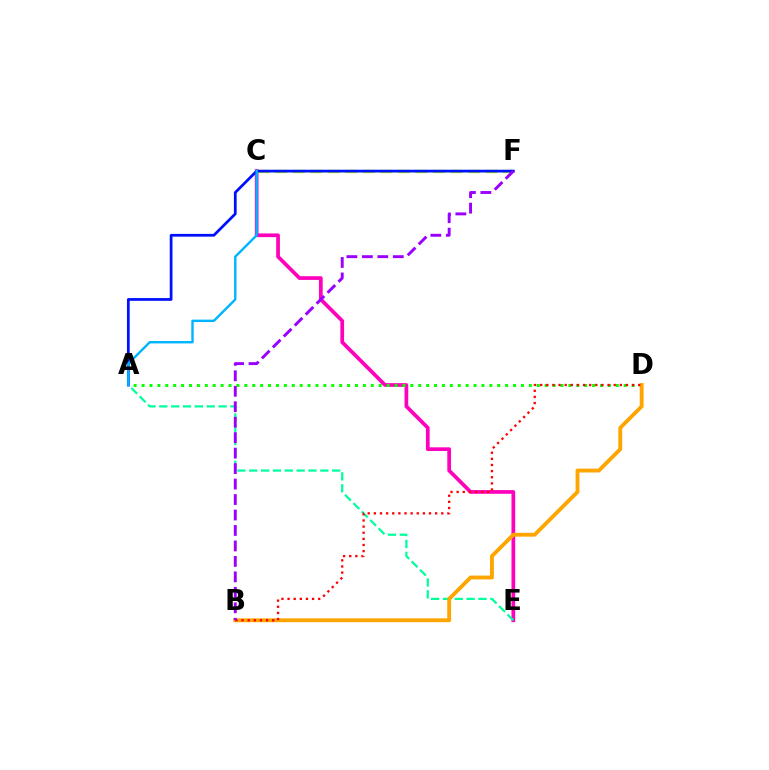{('C', 'E'): [{'color': '#ff00bd', 'line_style': 'solid', 'thickness': 2.67}], ('A', 'E'): [{'color': '#00ff9d', 'line_style': 'dashed', 'thickness': 1.61}], ('C', 'F'): [{'color': '#b3ff00', 'line_style': 'dashed', 'thickness': 2.38}], ('A', 'D'): [{'color': '#08ff00', 'line_style': 'dotted', 'thickness': 2.15}], ('B', 'D'): [{'color': '#ffa500', 'line_style': 'solid', 'thickness': 2.78}, {'color': '#ff0000', 'line_style': 'dotted', 'thickness': 1.66}], ('A', 'F'): [{'color': '#0010ff', 'line_style': 'solid', 'thickness': 1.98}], ('A', 'C'): [{'color': '#00b5ff', 'line_style': 'solid', 'thickness': 1.74}], ('B', 'F'): [{'color': '#9b00ff', 'line_style': 'dashed', 'thickness': 2.1}]}